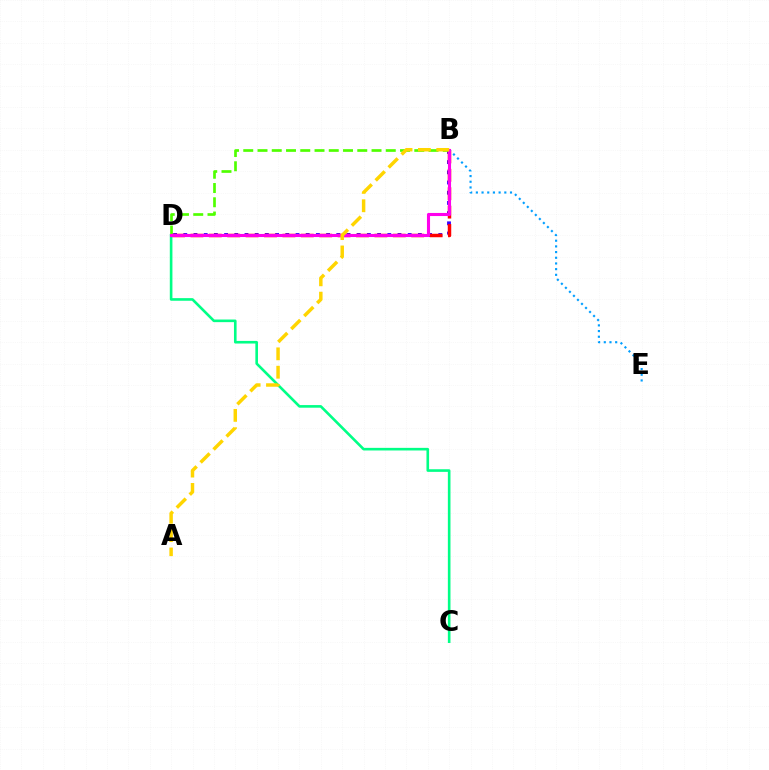{('B', 'D'): [{'color': '#3700ff', 'line_style': 'dotted', 'thickness': 2.77}, {'color': '#4fff00', 'line_style': 'dashed', 'thickness': 1.94}, {'color': '#ff0000', 'line_style': 'dashed', 'thickness': 2.5}, {'color': '#ff00ed', 'line_style': 'solid', 'thickness': 2.23}], ('B', 'E'): [{'color': '#009eff', 'line_style': 'dotted', 'thickness': 1.55}], ('C', 'D'): [{'color': '#00ff86', 'line_style': 'solid', 'thickness': 1.89}], ('A', 'B'): [{'color': '#ffd500', 'line_style': 'dashed', 'thickness': 2.49}]}